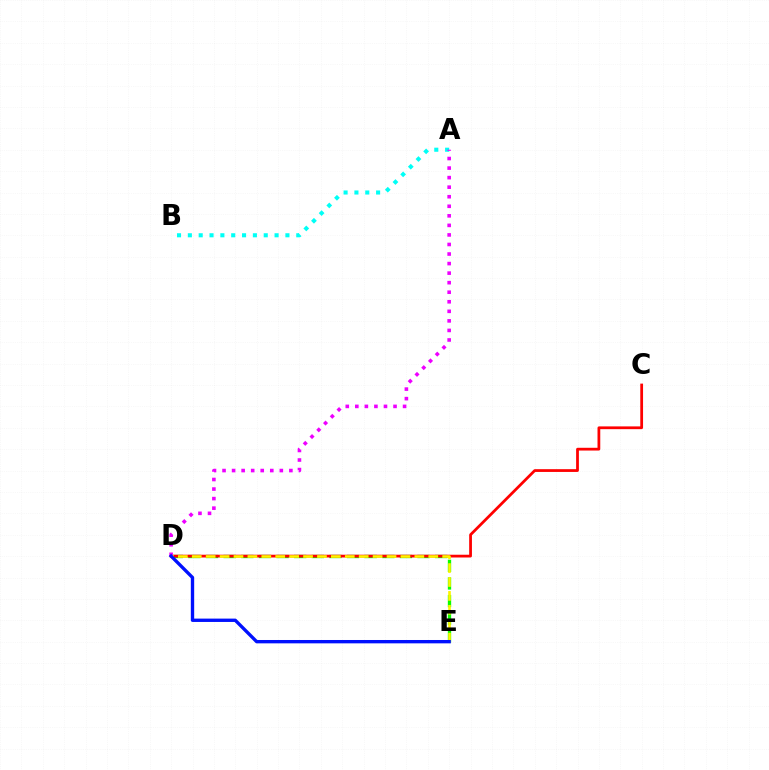{('D', 'E'): [{'color': '#08ff00', 'line_style': 'dashed', 'thickness': 2.39}, {'color': '#fcf500', 'line_style': 'dashed', 'thickness': 1.89}, {'color': '#0010ff', 'line_style': 'solid', 'thickness': 2.41}], ('A', 'B'): [{'color': '#00fff6', 'line_style': 'dotted', 'thickness': 2.95}], ('C', 'D'): [{'color': '#ff0000', 'line_style': 'solid', 'thickness': 1.99}], ('A', 'D'): [{'color': '#ee00ff', 'line_style': 'dotted', 'thickness': 2.59}]}